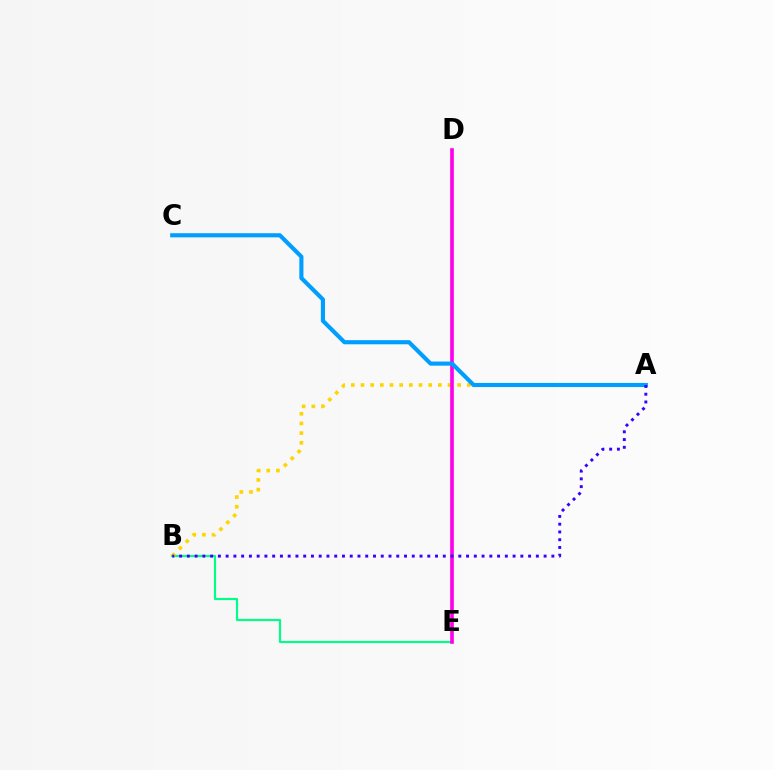{('D', 'E'): [{'color': '#4fff00', 'line_style': 'solid', 'thickness': 1.5}, {'color': '#ff0000', 'line_style': 'dotted', 'thickness': 1.53}, {'color': '#ff00ed', 'line_style': 'solid', 'thickness': 2.62}], ('B', 'E'): [{'color': '#00ff86', 'line_style': 'solid', 'thickness': 1.56}], ('A', 'B'): [{'color': '#ffd500', 'line_style': 'dotted', 'thickness': 2.63}, {'color': '#3700ff', 'line_style': 'dotted', 'thickness': 2.11}], ('A', 'C'): [{'color': '#009eff', 'line_style': 'solid', 'thickness': 2.97}]}